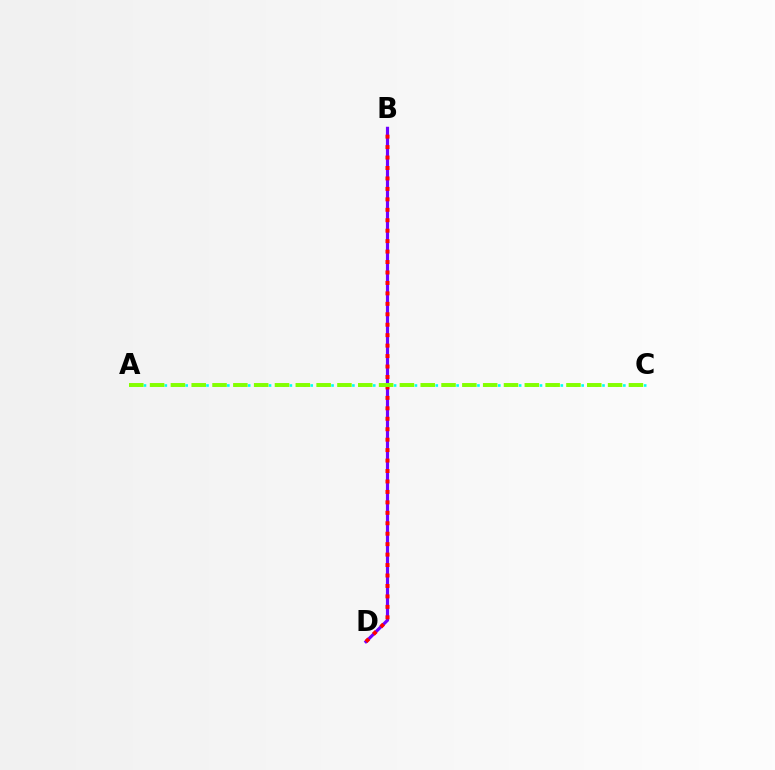{('B', 'D'): [{'color': '#7200ff', 'line_style': 'solid', 'thickness': 2.27}, {'color': '#ff0000', 'line_style': 'dotted', 'thickness': 2.84}], ('A', 'C'): [{'color': '#00fff6', 'line_style': 'dotted', 'thickness': 1.89}, {'color': '#84ff00', 'line_style': 'dashed', 'thickness': 2.83}]}